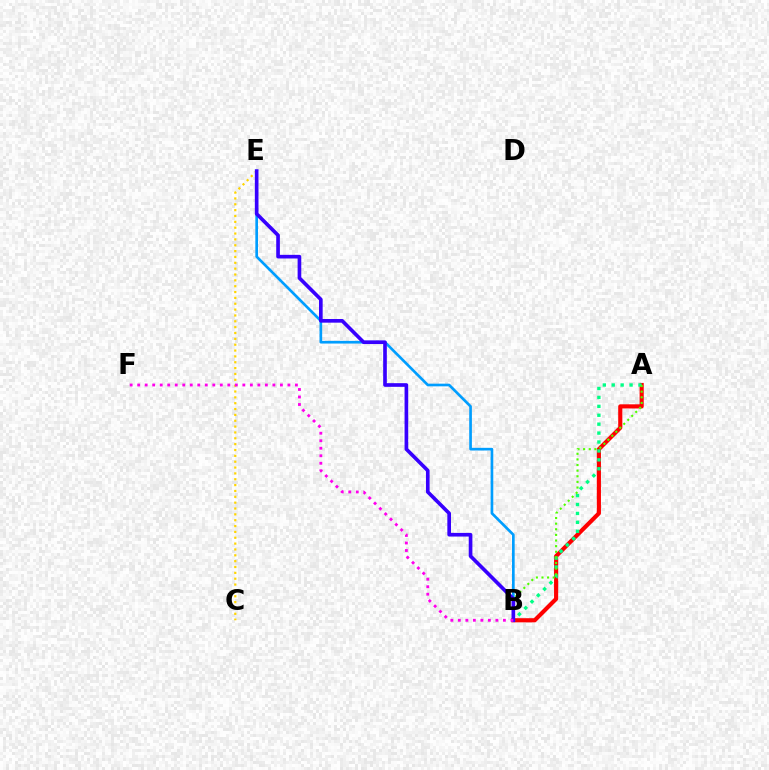{('B', 'E'): [{'color': '#009eff', 'line_style': 'solid', 'thickness': 1.92}, {'color': '#3700ff', 'line_style': 'solid', 'thickness': 2.63}], ('A', 'B'): [{'color': '#ff0000', 'line_style': 'solid', 'thickness': 2.98}, {'color': '#00ff86', 'line_style': 'dotted', 'thickness': 2.42}, {'color': '#4fff00', 'line_style': 'dotted', 'thickness': 1.53}], ('C', 'E'): [{'color': '#ffd500', 'line_style': 'dotted', 'thickness': 1.59}], ('B', 'F'): [{'color': '#ff00ed', 'line_style': 'dotted', 'thickness': 2.04}]}